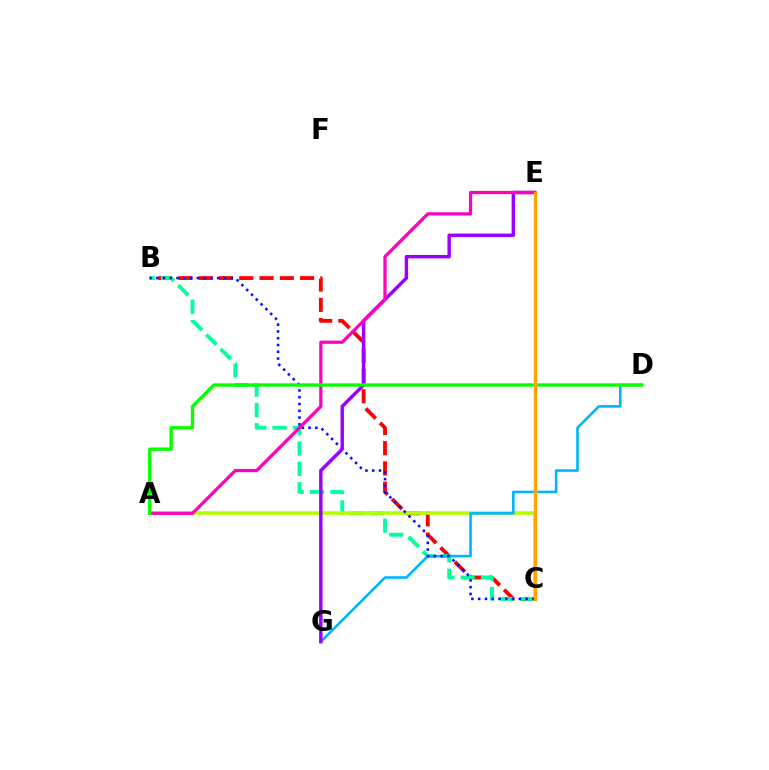{('B', 'C'): [{'color': '#ff0000', 'line_style': 'dashed', 'thickness': 2.75}, {'color': '#00ff9d', 'line_style': 'dashed', 'thickness': 2.76}, {'color': '#0010ff', 'line_style': 'dotted', 'thickness': 1.84}], ('A', 'C'): [{'color': '#b3ff00', 'line_style': 'solid', 'thickness': 2.58}], ('D', 'G'): [{'color': '#00b5ff', 'line_style': 'solid', 'thickness': 1.87}], ('E', 'G'): [{'color': '#9b00ff', 'line_style': 'solid', 'thickness': 2.48}], ('A', 'E'): [{'color': '#ff00bd', 'line_style': 'solid', 'thickness': 2.32}], ('A', 'D'): [{'color': '#08ff00', 'line_style': 'solid', 'thickness': 2.41}], ('C', 'E'): [{'color': '#ffa500', 'line_style': 'solid', 'thickness': 2.42}]}